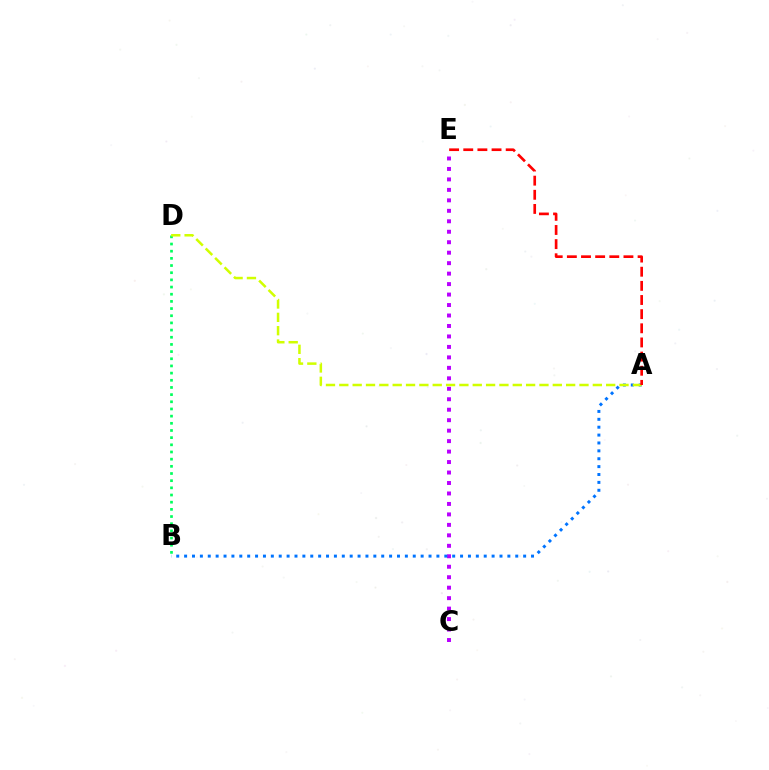{('B', 'D'): [{'color': '#00ff5c', 'line_style': 'dotted', 'thickness': 1.95}], ('C', 'E'): [{'color': '#b900ff', 'line_style': 'dotted', 'thickness': 2.84}], ('A', 'B'): [{'color': '#0074ff', 'line_style': 'dotted', 'thickness': 2.14}], ('A', 'D'): [{'color': '#d1ff00', 'line_style': 'dashed', 'thickness': 1.81}], ('A', 'E'): [{'color': '#ff0000', 'line_style': 'dashed', 'thickness': 1.92}]}